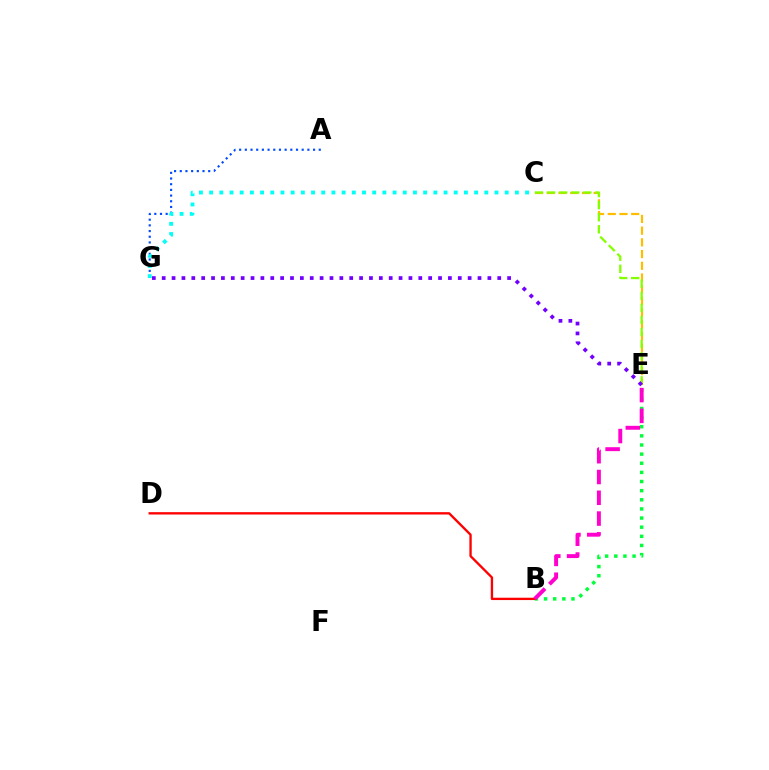{('A', 'G'): [{'color': '#004bff', 'line_style': 'dotted', 'thickness': 1.55}], ('C', 'G'): [{'color': '#00fff6', 'line_style': 'dotted', 'thickness': 2.77}], ('C', 'E'): [{'color': '#ffbd00', 'line_style': 'dashed', 'thickness': 1.59}, {'color': '#84ff00', 'line_style': 'dashed', 'thickness': 1.64}], ('B', 'E'): [{'color': '#00ff39', 'line_style': 'dotted', 'thickness': 2.48}, {'color': '#ff00cf', 'line_style': 'dashed', 'thickness': 2.82}], ('B', 'D'): [{'color': '#ff0000', 'line_style': 'solid', 'thickness': 1.68}], ('E', 'G'): [{'color': '#7200ff', 'line_style': 'dotted', 'thickness': 2.68}]}